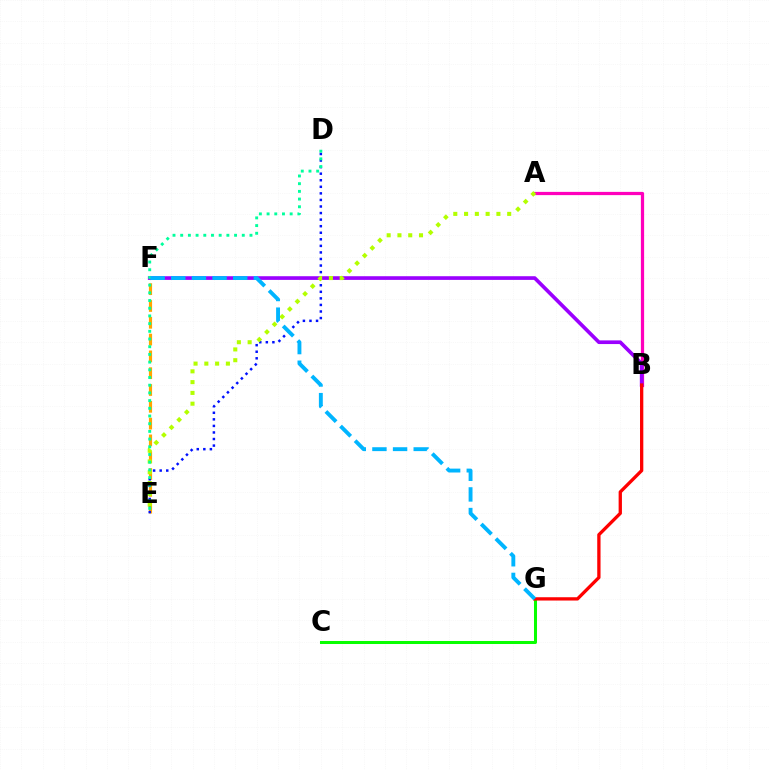{('C', 'G'): [{'color': '#08ff00', 'line_style': 'solid', 'thickness': 2.18}], ('E', 'F'): [{'color': '#ffa500', 'line_style': 'dashed', 'thickness': 2.28}], ('D', 'E'): [{'color': '#0010ff', 'line_style': 'dotted', 'thickness': 1.78}, {'color': '#00ff9d', 'line_style': 'dotted', 'thickness': 2.09}], ('A', 'B'): [{'color': '#ff00bd', 'line_style': 'solid', 'thickness': 2.33}], ('B', 'F'): [{'color': '#9b00ff', 'line_style': 'solid', 'thickness': 2.64}], ('A', 'E'): [{'color': '#b3ff00', 'line_style': 'dotted', 'thickness': 2.93}], ('B', 'G'): [{'color': '#ff0000', 'line_style': 'solid', 'thickness': 2.38}], ('F', 'G'): [{'color': '#00b5ff', 'line_style': 'dashed', 'thickness': 2.8}]}